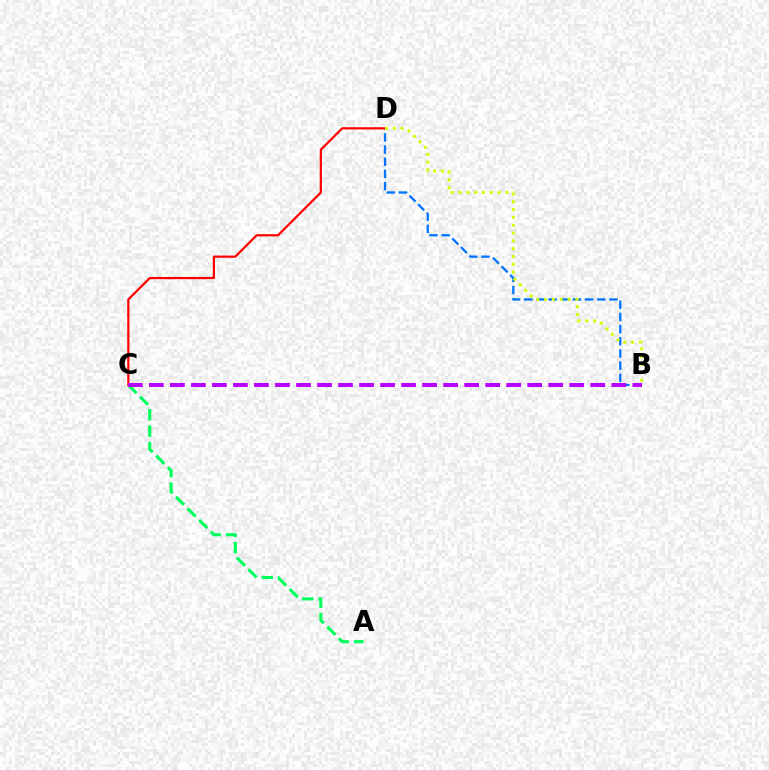{('B', 'D'): [{'color': '#0074ff', 'line_style': 'dashed', 'thickness': 1.65}, {'color': '#d1ff00', 'line_style': 'dotted', 'thickness': 2.13}], ('C', 'D'): [{'color': '#ff0000', 'line_style': 'solid', 'thickness': 1.6}], ('A', 'C'): [{'color': '#00ff5c', 'line_style': 'dashed', 'thickness': 2.23}], ('B', 'C'): [{'color': '#b900ff', 'line_style': 'dashed', 'thickness': 2.86}]}